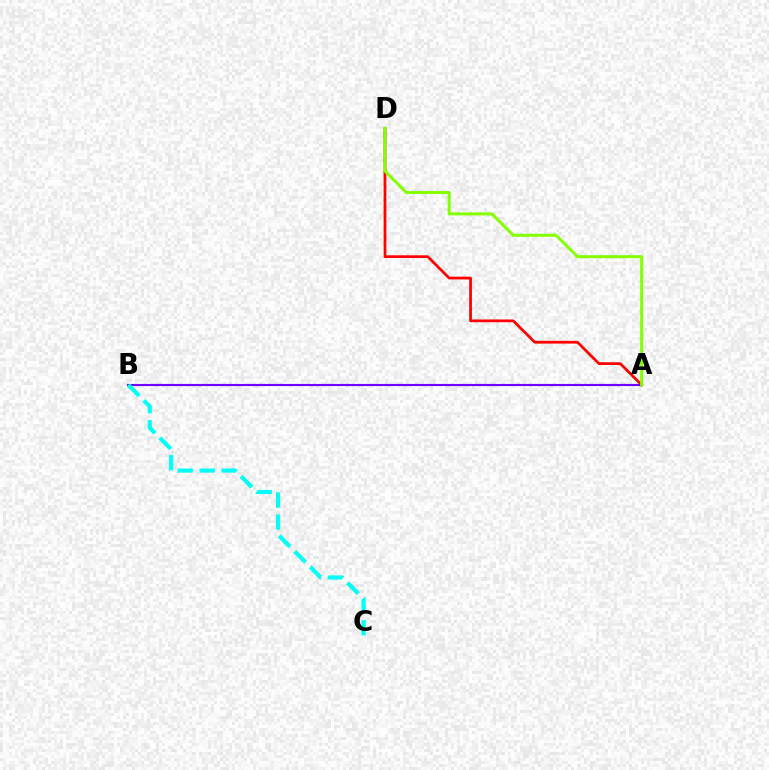{('A', 'D'): [{'color': '#ff0000', 'line_style': 'solid', 'thickness': 1.98}, {'color': '#84ff00', 'line_style': 'solid', 'thickness': 2.15}], ('A', 'B'): [{'color': '#7200ff', 'line_style': 'solid', 'thickness': 1.55}], ('B', 'C'): [{'color': '#00fff6', 'line_style': 'dashed', 'thickness': 2.98}]}